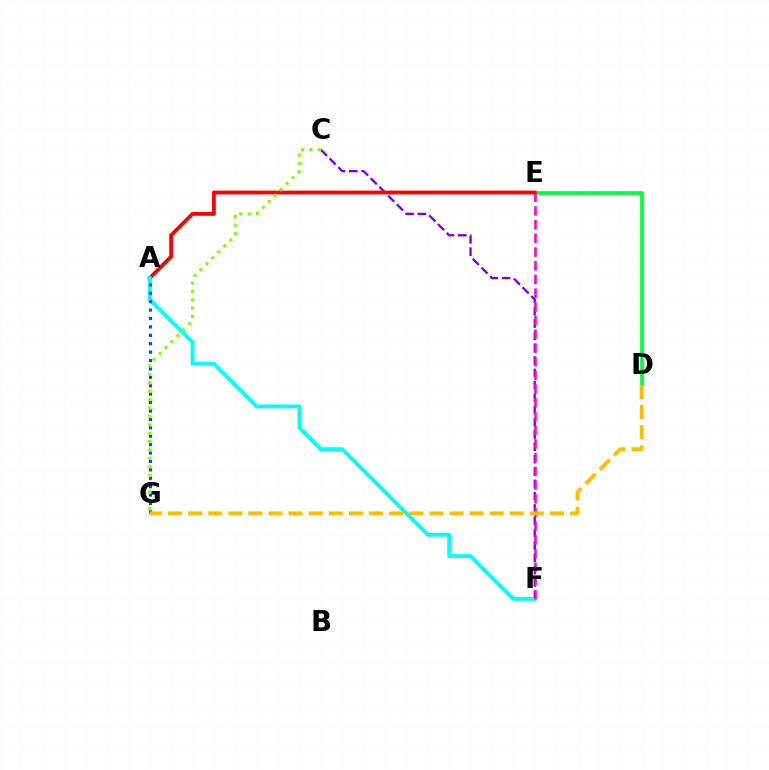{('C', 'F'): [{'color': '#7200ff', 'line_style': 'dashed', 'thickness': 1.67}], ('D', 'E'): [{'color': '#00ff39', 'line_style': 'solid', 'thickness': 2.65}], ('A', 'E'): [{'color': '#ff0000', 'line_style': 'solid', 'thickness': 2.74}], ('A', 'F'): [{'color': '#00fff6', 'line_style': 'solid', 'thickness': 2.78}], ('A', 'G'): [{'color': '#004bff', 'line_style': 'dotted', 'thickness': 2.28}], ('E', 'F'): [{'color': '#ff00cf', 'line_style': 'dashed', 'thickness': 1.86}], ('C', 'G'): [{'color': '#84ff00', 'line_style': 'dotted', 'thickness': 2.28}], ('D', 'G'): [{'color': '#ffbd00', 'line_style': 'dashed', 'thickness': 2.73}]}